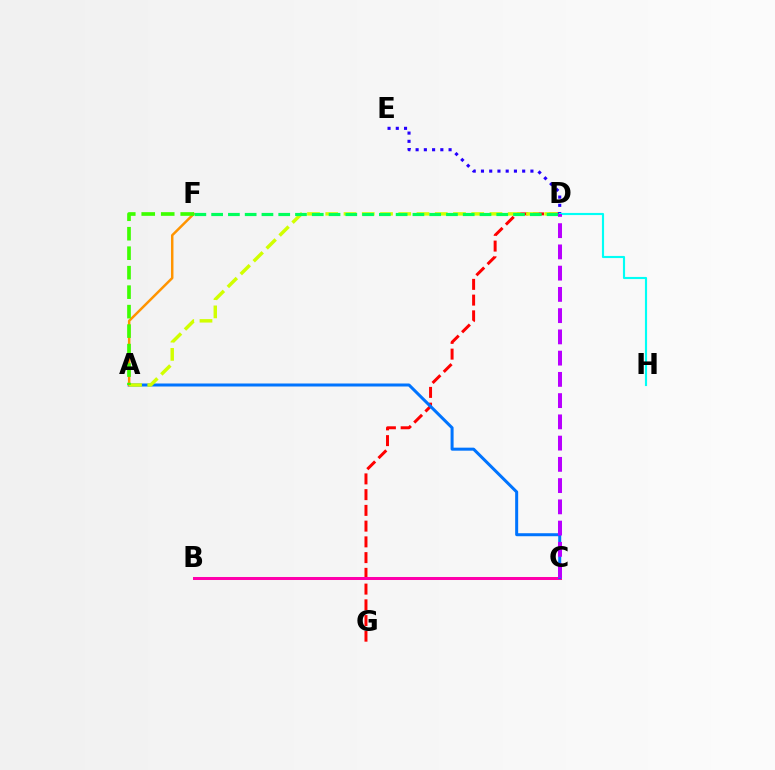{('D', 'G'): [{'color': '#ff0000', 'line_style': 'dashed', 'thickness': 2.14}], ('B', 'C'): [{'color': '#ff00ac', 'line_style': 'solid', 'thickness': 2.17}], ('D', 'E'): [{'color': '#2500ff', 'line_style': 'dotted', 'thickness': 2.24}], ('A', 'C'): [{'color': '#0074ff', 'line_style': 'solid', 'thickness': 2.17}], ('A', 'F'): [{'color': '#ff9400', 'line_style': 'solid', 'thickness': 1.78}, {'color': '#3dff00', 'line_style': 'dashed', 'thickness': 2.65}], ('A', 'D'): [{'color': '#d1ff00', 'line_style': 'dashed', 'thickness': 2.48}], ('D', 'F'): [{'color': '#00ff5c', 'line_style': 'dashed', 'thickness': 2.28}], ('D', 'H'): [{'color': '#00fff6', 'line_style': 'solid', 'thickness': 1.54}], ('C', 'D'): [{'color': '#b900ff', 'line_style': 'dashed', 'thickness': 2.89}]}